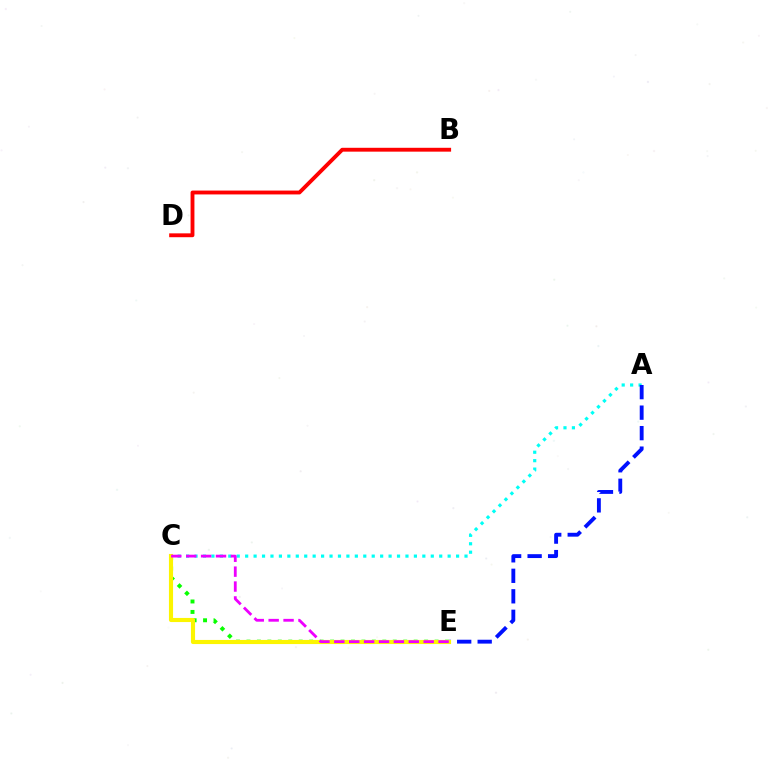{('C', 'E'): [{'color': '#08ff00', 'line_style': 'dotted', 'thickness': 2.84}, {'color': '#fcf500', 'line_style': 'solid', 'thickness': 2.97}, {'color': '#ee00ff', 'line_style': 'dashed', 'thickness': 2.02}], ('A', 'C'): [{'color': '#00fff6', 'line_style': 'dotted', 'thickness': 2.29}], ('B', 'D'): [{'color': '#ff0000', 'line_style': 'solid', 'thickness': 2.78}], ('A', 'E'): [{'color': '#0010ff', 'line_style': 'dashed', 'thickness': 2.78}]}